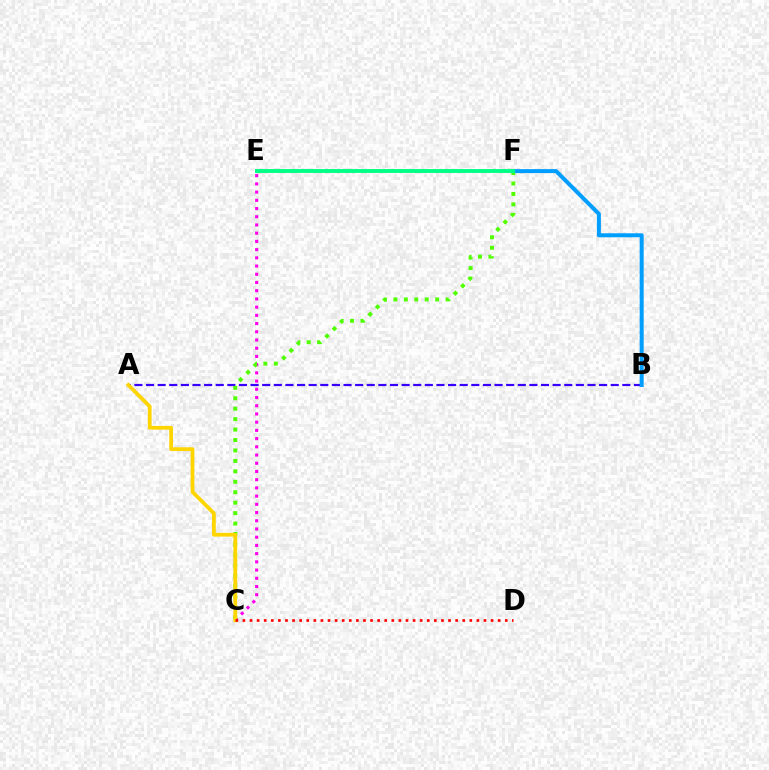{('A', 'B'): [{'color': '#3700ff', 'line_style': 'dashed', 'thickness': 1.58}], ('C', 'E'): [{'color': '#ff00ed', 'line_style': 'dotted', 'thickness': 2.23}], ('C', 'F'): [{'color': '#4fff00', 'line_style': 'dotted', 'thickness': 2.84}], ('A', 'C'): [{'color': '#ffd500', 'line_style': 'solid', 'thickness': 2.7}], ('C', 'D'): [{'color': '#ff0000', 'line_style': 'dotted', 'thickness': 1.93}], ('B', 'F'): [{'color': '#009eff', 'line_style': 'solid', 'thickness': 2.88}], ('E', 'F'): [{'color': '#00ff86', 'line_style': 'solid', 'thickness': 2.79}]}